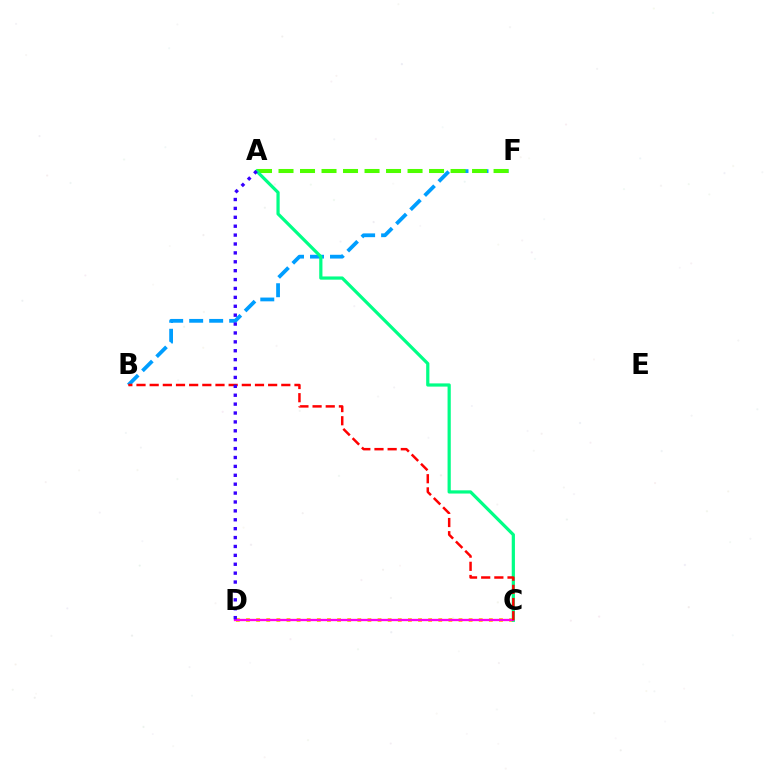{('B', 'F'): [{'color': '#009eff', 'line_style': 'dashed', 'thickness': 2.72}], ('A', 'F'): [{'color': '#4fff00', 'line_style': 'dashed', 'thickness': 2.92}], ('C', 'D'): [{'color': '#ffd500', 'line_style': 'dotted', 'thickness': 2.75}, {'color': '#ff00ed', 'line_style': 'solid', 'thickness': 1.66}], ('A', 'C'): [{'color': '#00ff86', 'line_style': 'solid', 'thickness': 2.31}], ('B', 'C'): [{'color': '#ff0000', 'line_style': 'dashed', 'thickness': 1.79}], ('A', 'D'): [{'color': '#3700ff', 'line_style': 'dotted', 'thickness': 2.42}]}